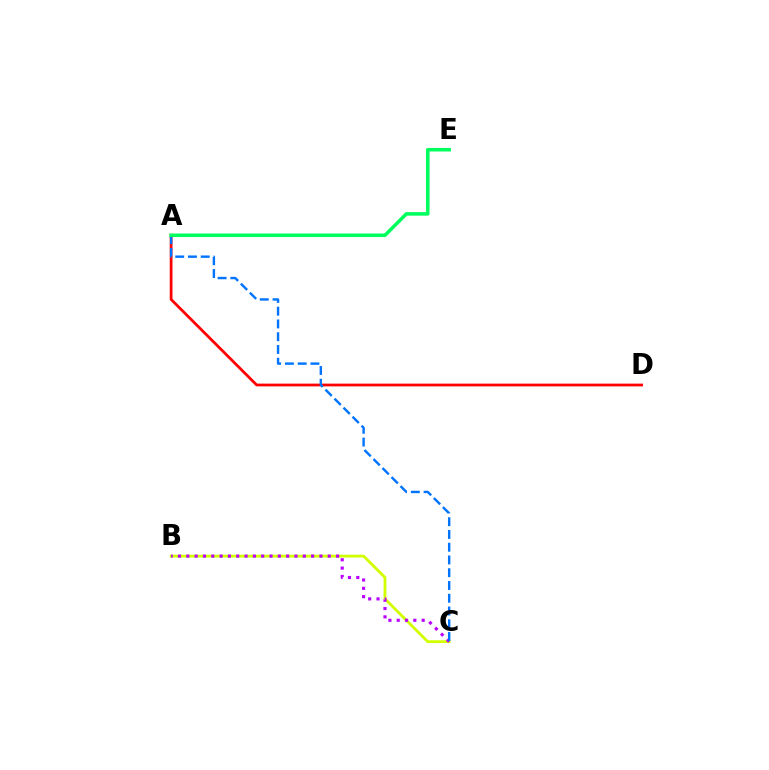{('B', 'C'): [{'color': '#d1ff00', 'line_style': 'solid', 'thickness': 2.03}, {'color': '#b900ff', 'line_style': 'dotted', 'thickness': 2.26}], ('A', 'D'): [{'color': '#ff0000', 'line_style': 'solid', 'thickness': 1.98}], ('A', 'C'): [{'color': '#0074ff', 'line_style': 'dashed', 'thickness': 1.73}], ('A', 'E'): [{'color': '#00ff5c', 'line_style': 'solid', 'thickness': 2.54}]}